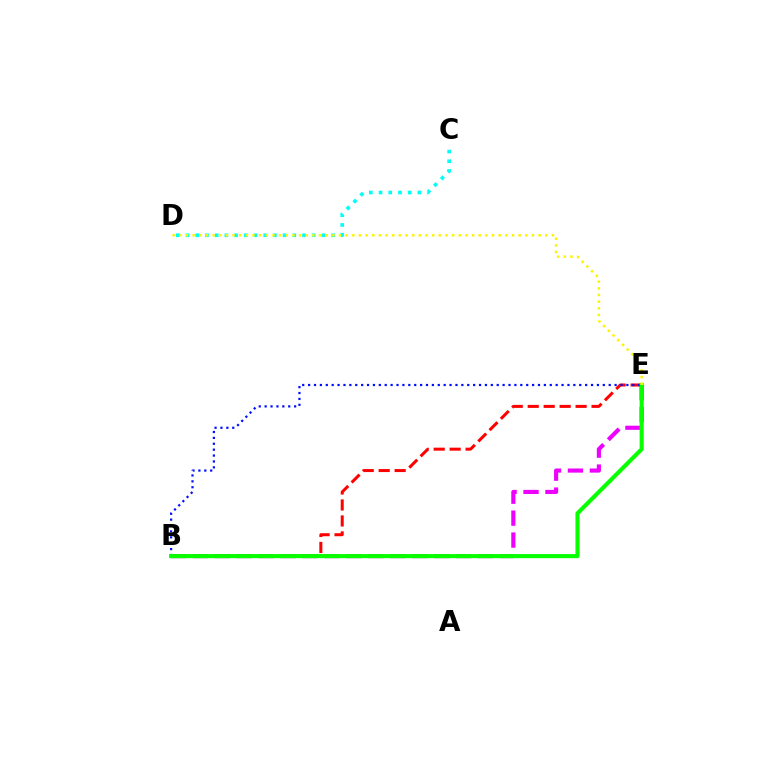{('B', 'E'): [{'color': '#ee00ff', 'line_style': 'dashed', 'thickness': 2.98}, {'color': '#ff0000', 'line_style': 'dashed', 'thickness': 2.17}, {'color': '#0010ff', 'line_style': 'dotted', 'thickness': 1.6}, {'color': '#08ff00', 'line_style': 'solid', 'thickness': 2.95}], ('C', 'D'): [{'color': '#00fff6', 'line_style': 'dotted', 'thickness': 2.64}], ('D', 'E'): [{'color': '#fcf500', 'line_style': 'dotted', 'thickness': 1.81}]}